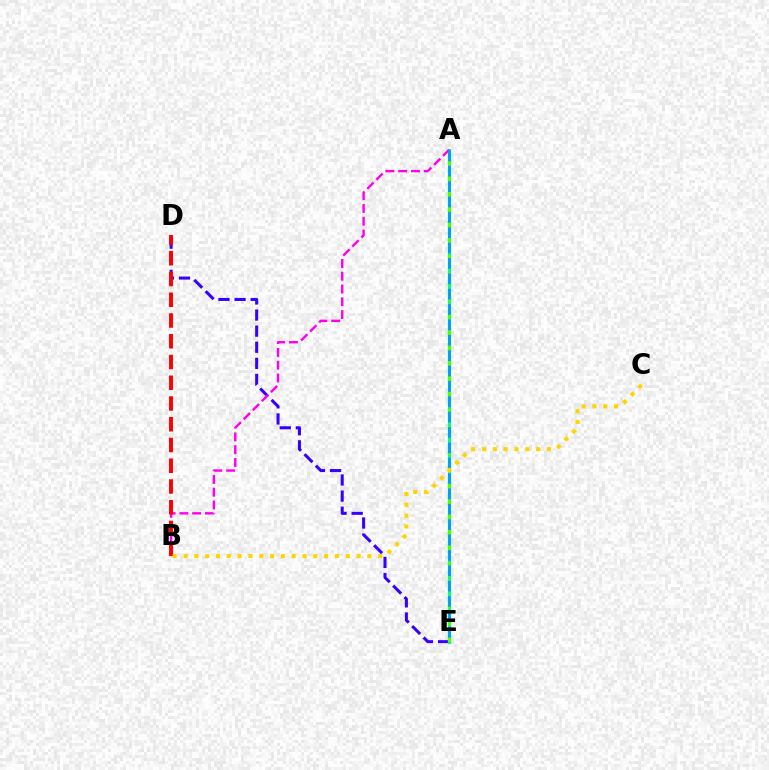{('D', 'E'): [{'color': '#3700ff', 'line_style': 'dashed', 'thickness': 2.19}], ('A', 'E'): [{'color': '#00ff86', 'line_style': 'solid', 'thickness': 2.26}, {'color': '#4fff00', 'line_style': 'dashed', 'thickness': 2.32}, {'color': '#009eff', 'line_style': 'dashed', 'thickness': 2.09}], ('A', 'B'): [{'color': '#ff00ed', 'line_style': 'dashed', 'thickness': 1.74}], ('B', 'D'): [{'color': '#ff0000', 'line_style': 'dashed', 'thickness': 2.82}], ('B', 'C'): [{'color': '#ffd500', 'line_style': 'dotted', 'thickness': 2.94}]}